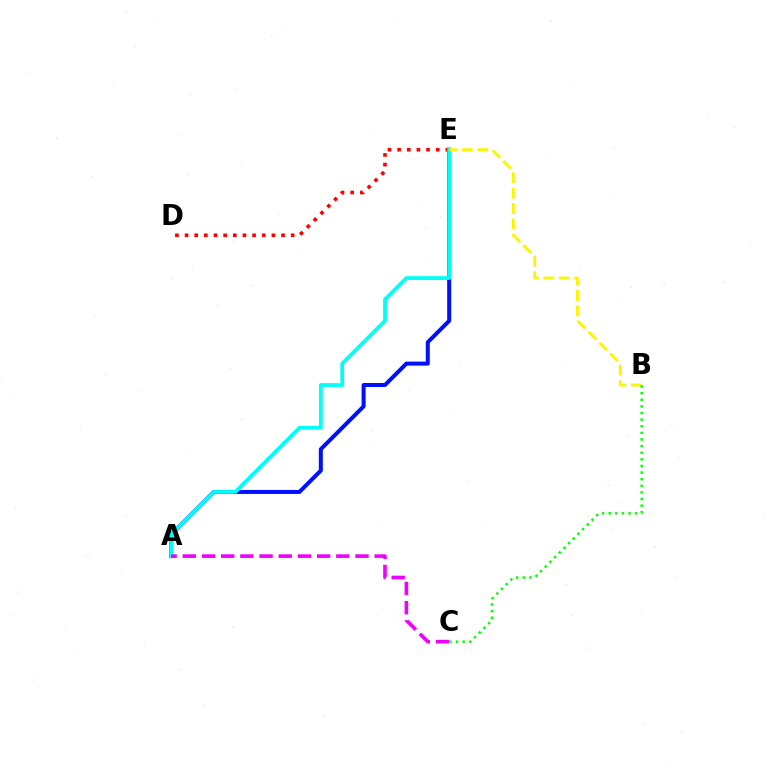{('D', 'E'): [{'color': '#ff0000', 'line_style': 'dotted', 'thickness': 2.62}], ('A', 'E'): [{'color': '#0010ff', 'line_style': 'solid', 'thickness': 2.89}, {'color': '#00fff6', 'line_style': 'solid', 'thickness': 2.73}], ('B', 'E'): [{'color': '#fcf500', 'line_style': 'dashed', 'thickness': 2.09}], ('A', 'C'): [{'color': '#ee00ff', 'line_style': 'dashed', 'thickness': 2.61}], ('B', 'C'): [{'color': '#08ff00', 'line_style': 'dotted', 'thickness': 1.8}]}